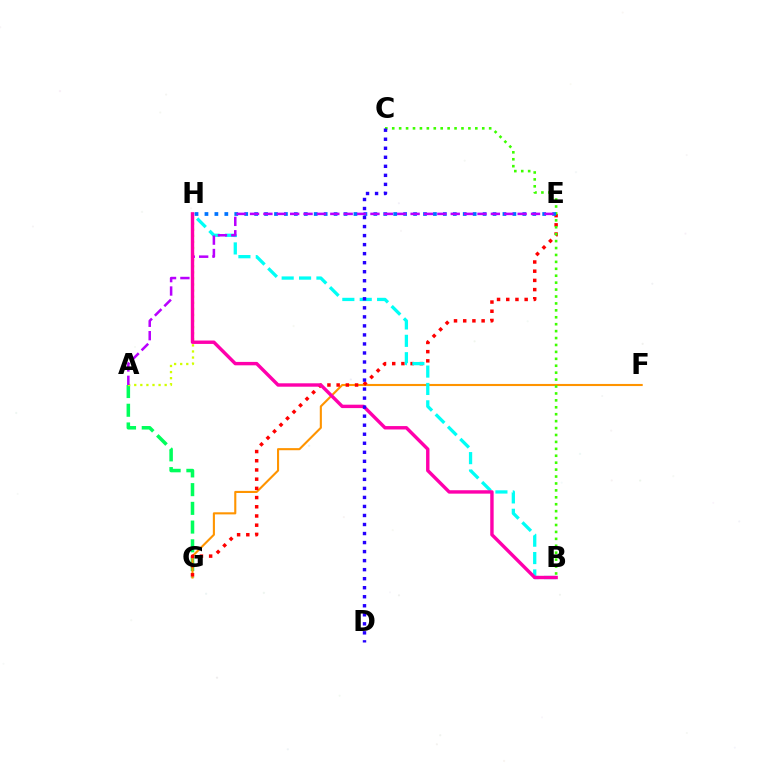{('A', 'G'): [{'color': '#00ff5c', 'line_style': 'dashed', 'thickness': 2.54}], ('F', 'G'): [{'color': '#ff9400', 'line_style': 'solid', 'thickness': 1.52}], ('E', 'G'): [{'color': '#ff0000', 'line_style': 'dotted', 'thickness': 2.5}], ('A', 'H'): [{'color': '#d1ff00', 'line_style': 'dotted', 'thickness': 1.65}], ('B', 'H'): [{'color': '#00fff6', 'line_style': 'dashed', 'thickness': 2.36}, {'color': '#ff00ac', 'line_style': 'solid', 'thickness': 2.45}], ('B', 'C'): [{'color': '#3dff00', 'line_style': 'dotted', 'thickness': 1.88}], ('E', 'H'): [{'color': '#0074ff', 'line_style': 'dotted', 'thickness': 2.7}], ('A', 'E'): [{'color': '#b900ff', 'line_style': 'dashed', 'thickness': 1.82}], ('C', 'D'): [{'color': '#2500ff', 'line_style': 'dotted', 'thickness': 2.45}]}